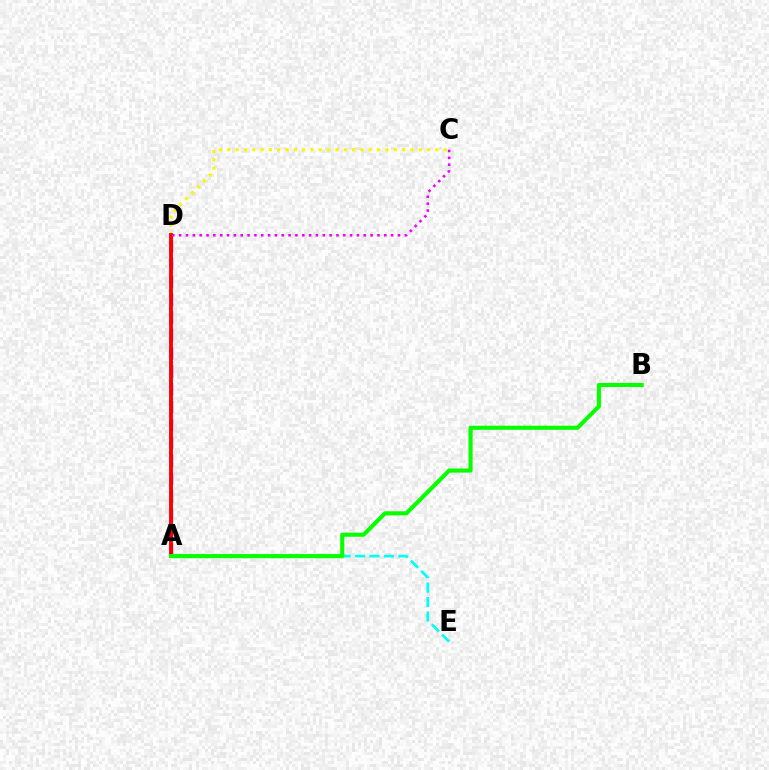{('A', 'E'): [{'color': '#00fff6', 'line_style': 'dashed', 'thickness': 1.96}], ('A', 'D'): [{'color': '#0010ff', 'line_style': 'dashed', 'thickness': 2.43}, {'color': '#ff0000', 'line_style': 'solid', 'thickness': 2.79}], ('C', 'D'): [{'color': '#fcf500', 'line_style': 'dotted', 'thickness': 2.26}, {'color': '#ee00ff', 'line_style': 'dotted', 'thickness': 1.86}], ('A', 'B'): [{'color': '#08ff00', 'line_style': 'solid', 'thickness': 2.96}]}